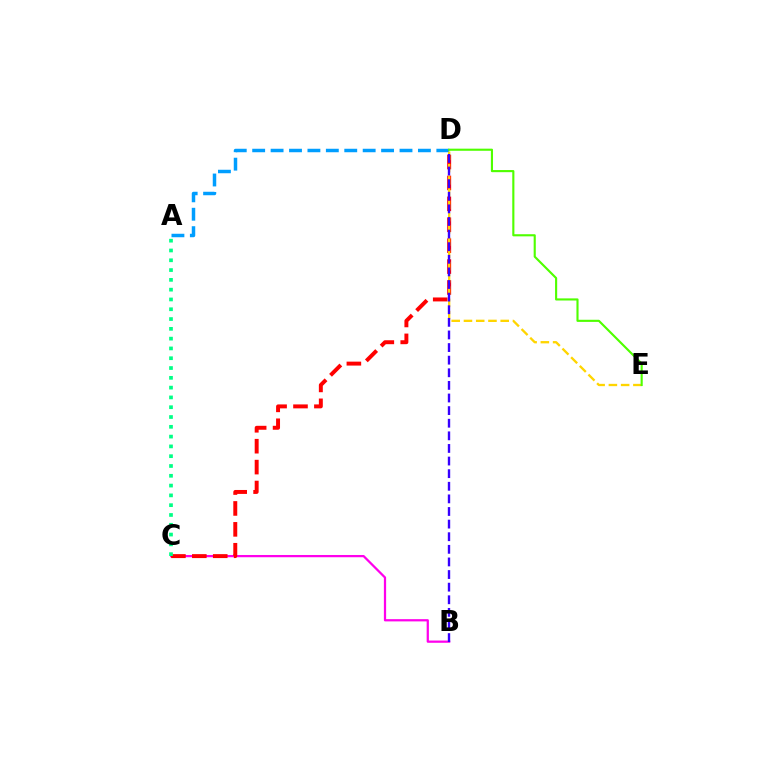{('B', 'C'): [{'color': '#ff00ed', 'line_style': 'solid', 'thickness': 1.62}], ('C', 'D'): [{'color': '#ff0000', 'line_style': 'dashed', 'thickness': 2.84}], ('A', 'D'): [{'color': '#009eff', 'line_style': 'dashed', 'thickness': 2.5}], ('D', 'E'): [{'color': '#ffd500', 'line_style': 'dashed', 'thickness': 1.66}, {'color': '#4fff00', 'line_style': 'solid', 'thickness': 1.53}], ('A', 'C'): [{'color': '#00ff86', 'line_style': 'dotted', 'thickness': 2.66}], ('B', 'D'): [{'color': '#3700ff', 'line_style': 'dashed', 'thickness': 1.71}]}